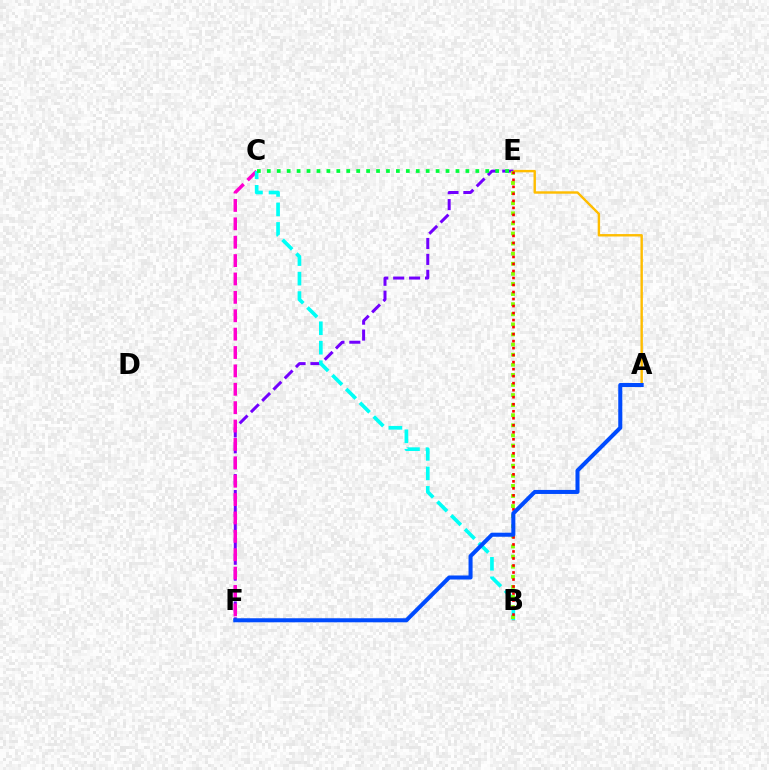{('A', 'E'): [{'color': '#ffbd00', 'line_style': 'solid', 'thickness': 1.74}], ('E', 'F'): [{'color': '#7200ff', 'line_style': 'dashed', 'thickness': 2.16}], ('C', 'F'): [{'color': '#ff00cf', 'line_style': 'dashed', 'thickness': 2.5}], ('B', 'C'): [{'color': '#00fff6', 'line_style': 'dashed', 'thickness': 2.65}], ('B', 'E'): [{'color': '#84ff00', 'line_style': 'dotted', 'thickness': 2.74}, {'color': '#ff0000', 'line_style': 'dotted', 'thickness': 1.91}], ('C', 'E'): [{'color': '#00ff39', 'line_style': 'dotted', 'thickness': 2.7}], ('A', 'F'): [{'color': '#004bff', 'line_style': 'solid', 'thickness': 2.91}]}